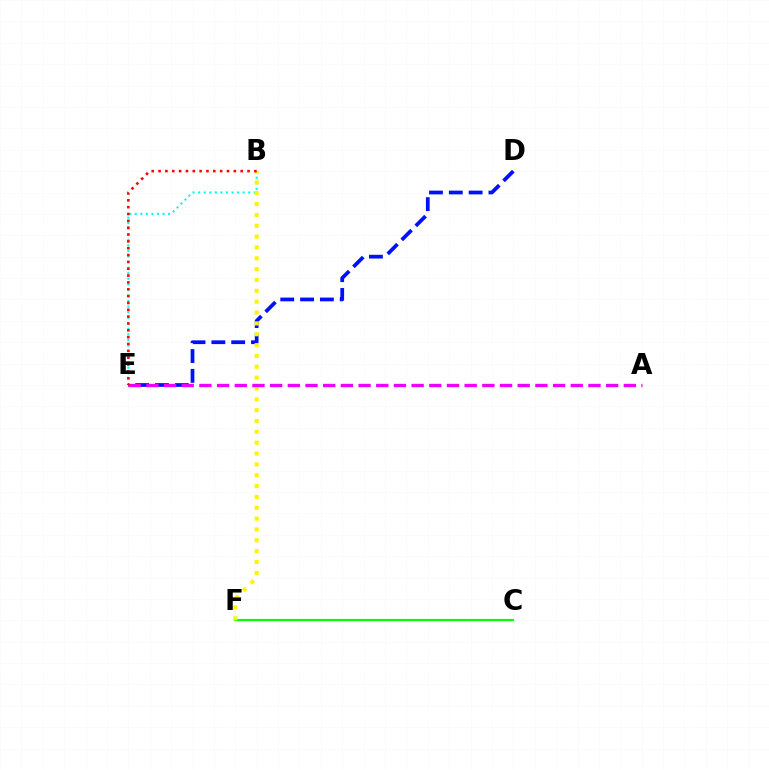{('B', 'E'): [{'color': '#00fff6', 'line_style': 'dotted', 'thickness': 1.51}, {'color': '#ff0000', 'line_style': 'dotted', 'thickness': 1.86}], ('C', 'F'): [{'color': '#08ff00', 'line_style': 'solid', 'thickness': 1.54}], ('D', 'E'): [{'color': '#0010ff', 'line_style': 'dashed', 'thickness': 2.69}], ('B', 'F'): [{'color': '#fcf500', 'line_style': 'dotted', 'thickness': 2.95}], ('A', 'E'): [{'color': '#ee00ff', 'line_style': 'dashed', 'thickness': 2.4}]}